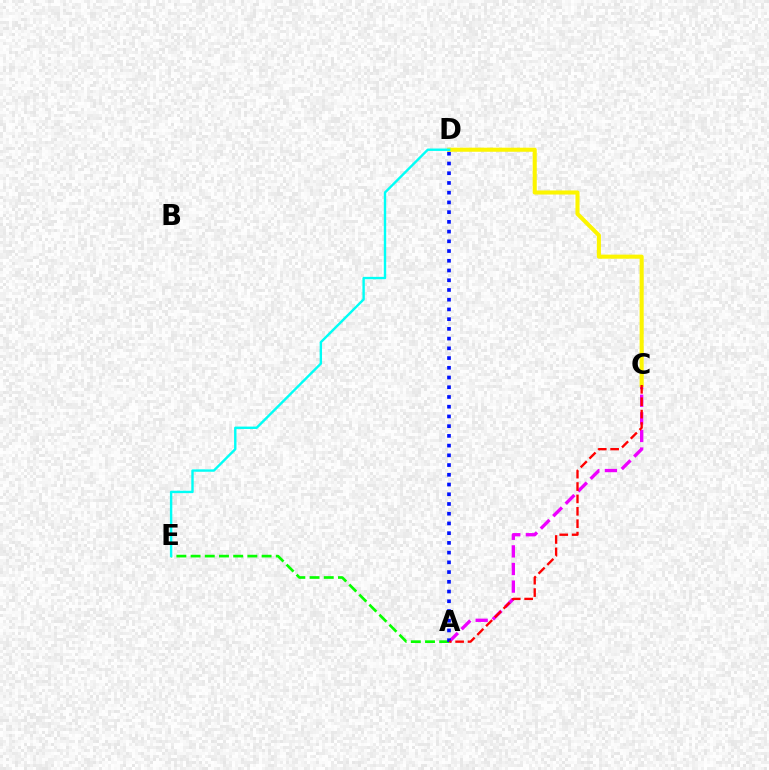{('A', 'C'): [{'color': '#ee00ff', 'line_style': 'dashed', 'thickness': 2.39}, {'color': '#ff0000', 'line_style': 'dashed', 'thickness': 1.68}], ('C', 'D'): [{'color': '#fcf500', 'line_style': 'solid', 'thickness': 2.93}], ('A', 'E'): [{'color': '#08ff00', 'line_style': 'dashed', 'thickness': 1.93}], ('A', 'D'): [{'color': '#0010ff', 'line_style': 'dotted', 'thickness': 2.64}], ('D', 'E'): [{'color': '#00fff6', 'line_style': 'solid', 'thickness': 1.73}]}